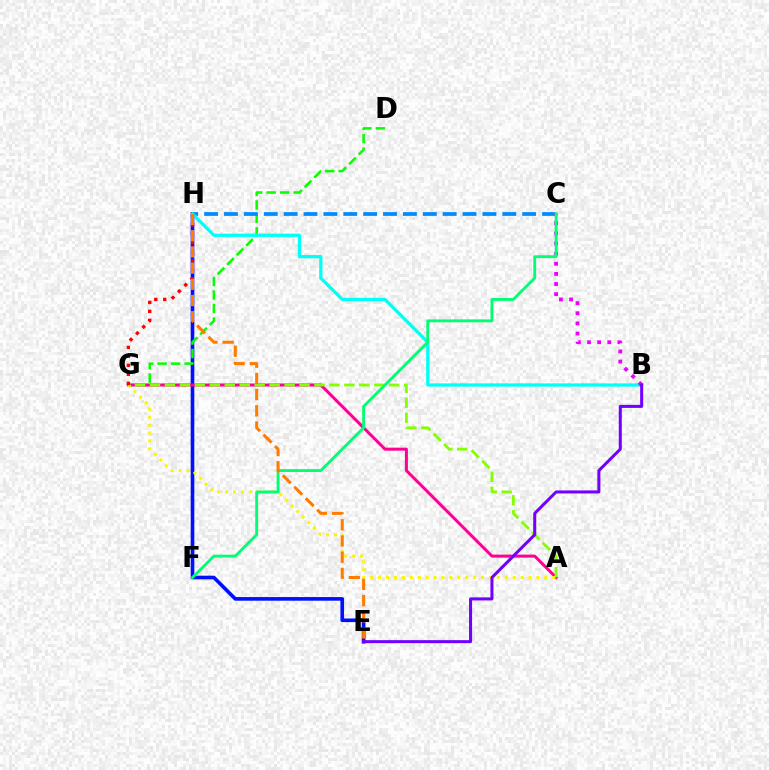{('E', 'H'): [{'color': '#0010ff', 'line_style': 'solid', 'thickness': 2.62}, {'color': '#ff7c00', 'line_style': 'dashed', 'thickness': 2.2}], ('D', 'G'): [{'color': '#08ff00', 'line_style': 'dashed', 'thickness': 1.83}], ('A', 'G'): [{'color': '#ff0094', 'line_style': 'solid', 'thickness': 2.17}, {'color': '#fcf500', 'line_style': 'dotted', 'thickness': 2.15}, {'color': '#84ff00', 'line_style': 'dashed', 'thickness': 2.03}], ('C', 'H'): [{'color': '#008cff', 'line_style': 'dashed', 'thickness': 2.7}], ('B', 'H'): [{'color': '#00fff6', 'line_style': 'solid', 'thickness': 2.33}], ('B', 'C'): [{'color': '#ee00ff', 'line_style': 'dotted', 'thickness': 2.75}], ('C', 'F'): [{'color': '#00ff74', 'line_style': 'solid', 'thickness': 2.06}], ('G', 'H'): [{'color': '#ff0000', 'line_style': 'dotted', 'thickness': 2.44}], ('B', 'E'): [{'color': '#7200ff', 'line_style': 'solid', 'thickness': 2.18}]}